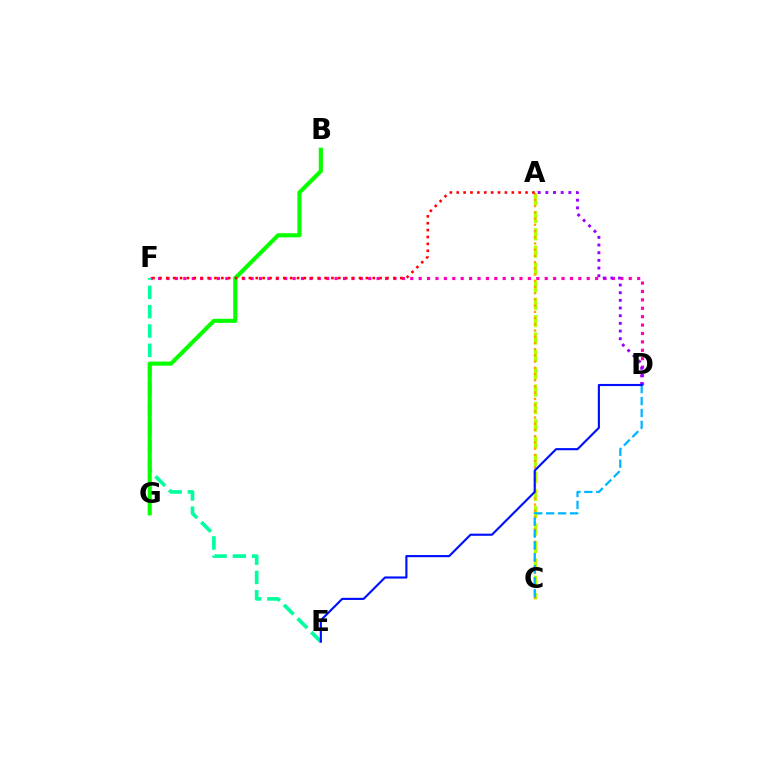{('D', 'F'): [{'color': '#ff00bd', 'line_style': 'dotted', 'thickness': 2.28}], ('A', 'C'): [{'color': '#b3ff00', 'line_style': 'dashed', 'thickness': 2.36}, {'color': '#ffa500', 'line_style': 'dotted', 'thickness': 1.69}], ('A', 'D'): [{'color': '#9b00ff', 'line_style': 'dotted', 'thickness': 2.08}], ('E', 'F'): [{'color': '#00ff9d', 'line_style': 'dashed', 'thickness': 2.62}], ('C', 'D'): [{'color': '#00b5ff', 'line_style': 'dashed', 'thickness': 1.62}], ('D', 'E'): [{'color': '#0010ff', 'line_style': 'solid', 'thickness': 1.54}], ('B', 'G'): [{'color': '#08ff00', 'line_style': 'solid', 'thickness': 2.96}], ('A', 'F'): [{'color': '#ff0000', 'line_style': 'dotted', 'thickness': 1.87}]}